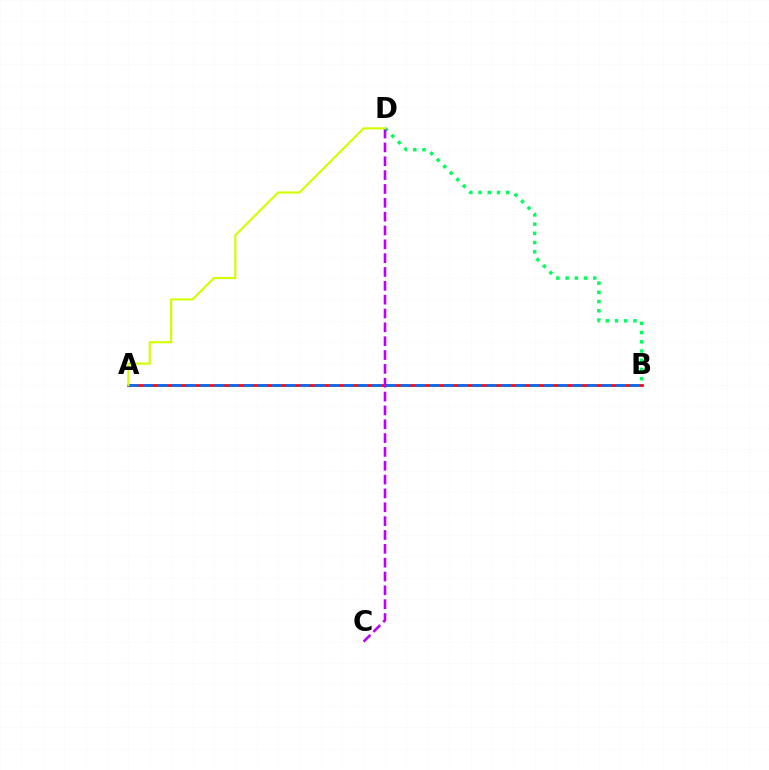{('A', 'B'): [{'color': '#ff0000', 'line_style': 'solid', 'thickness': 1.96}, {'color': '#0074ff', 'line_style': 'dashed', 'thickness': 1.95}], ('B', 'D'): [{'color': '#00ff5c', 'line_style': 'dotted', 'thickness': 2.51}], ('C', 'D'): [{'color': '#b900ff', 'line_style': 'dashed', 'thickness': 1.88}], ('A', 'D'): [{'color': '#d1ff00', 'line_style': 'solid', 'thickness': 1.55}]}